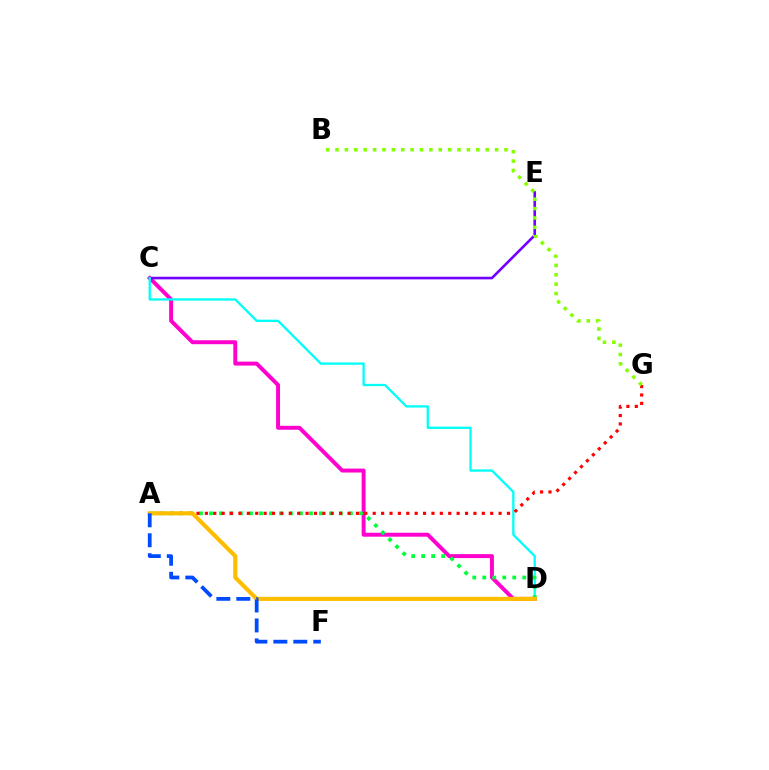{('C', 'D'): [{'color': '#ff00cf', 'line_style': 'solid', 'thickness': 2.84}, {'color': '#00fff6', 'line_style': 'solid', 'thickness': 1.66}], ('C', 'E'): [{'color': '#7200ff', 'line_style': 'solid', 'thickness': 1.89}], ('A', 'D'): [{'color': '#00ff39', 'line_style': 'dotted', 'thickness': 2.72}, {'color': '#ffbd00', 'line_style': 'solid', 'thickness': 2.98}], ('A', 'G'): [{'color': '#ff0000', 'line_style': 'dotted', 'thickness': 2.28}], ('B', 'G'): [{'color': '#84ff00', 'line_style': 'dotted', 'thickness': 2.55}], ('A', 'F'): [{'color': '#004bff', 'line_style': 'dashed', 'thickness': 2.71}]}